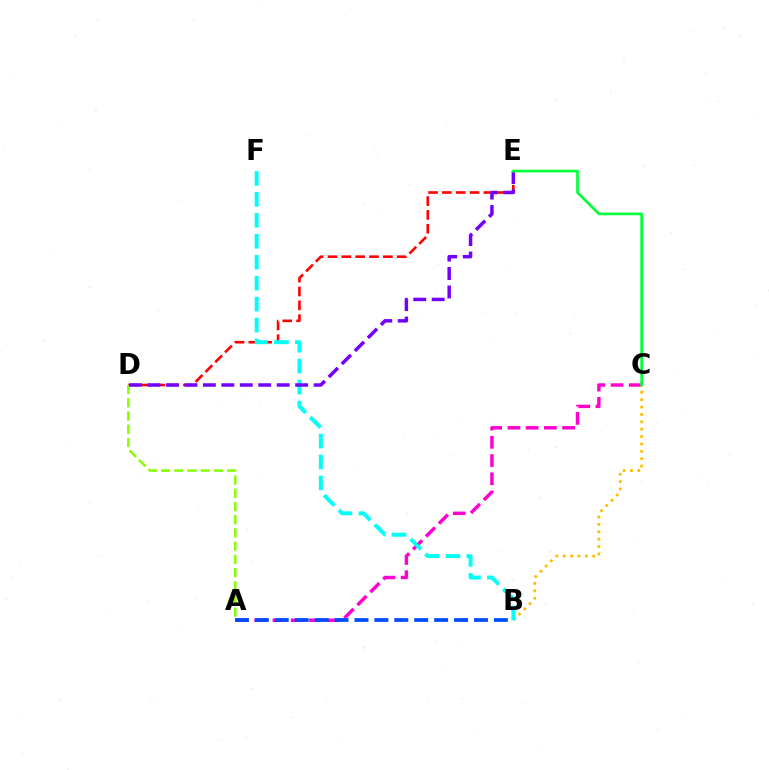{('A', 'C'): [{'color': '#ff00cf', 'line_style': 'dashed', 'thickness': 2.48}], ('B', 'C'): [{'color': '#ffbd00', 'line_style': 'dotted', 'thickness': 2.01}], ('D', 'E'): [{'color': '#ff0000', 'line_style': 'dashed', 'thickness': 1.88}, {'color': '#7200ff', 'line_style': 'dashed', 'thickness': 2.51}], ('B', 'F'): [{'color': '#00fff6', 'line_style': 'dashed', 'thickness': 2.85}], ('A', 'D'): [{'color': '#84ff00', 'line_style': 'dashed', 'thickness': 1.79}], ('A', 'B'): [{'color': '#004bff', 'line_style': 'dashed', 'thickness': 2.71}], ('C', 'E'): [{'color': '#00ff39', 'line_style': 'solid', 'thickness': 1.94}]}